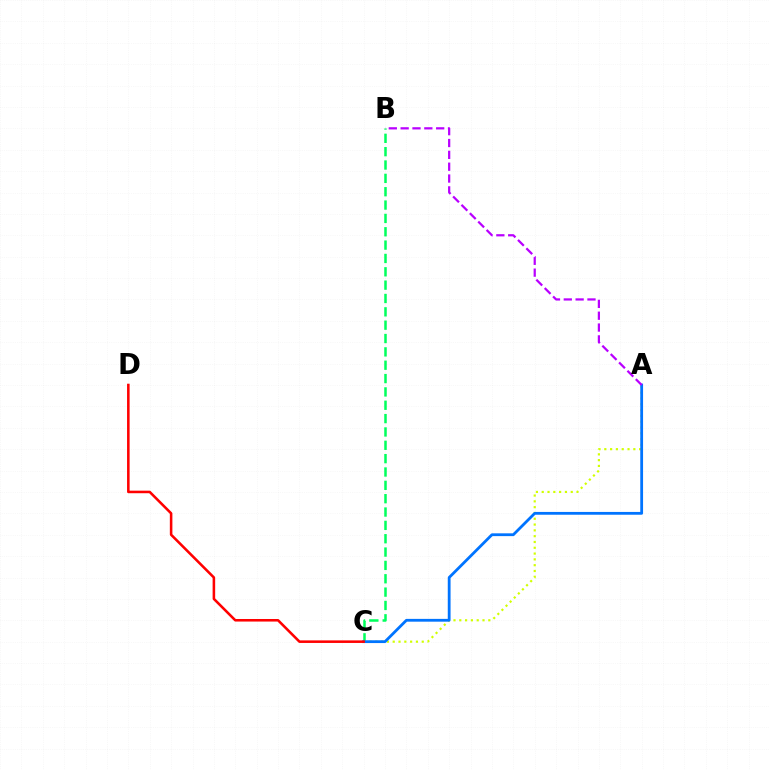{('B', 'C'): [{'color': '#00ff5c', 'line_style': 'dashed', 'thickness': 1.81}], ('A', 'C'): [{'color': '#d1ff00', 'line_style': 'dotted', 'thickness': 1.58}, {'color': '#0074ff', 'line_style': 'solid', 'thickness': 2.01}], ('C', 'D'): [{'color': '#ff0000', 'line_style': 'solid', 'thickness': 1.84}], ('A', 'B'): [{'color': '#b900ff', 'line_style': 'dashed', 'thickness': 1.61}]}